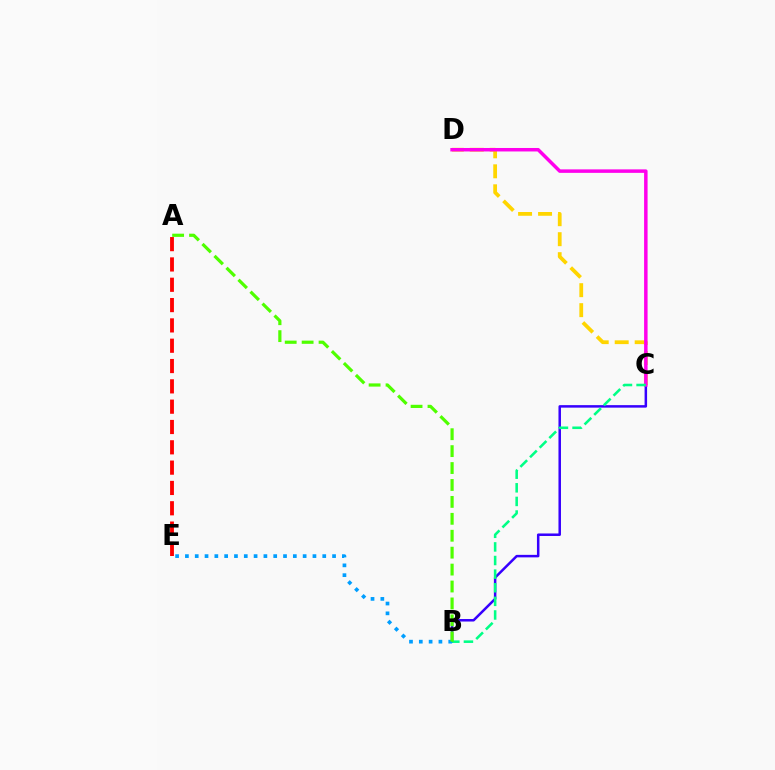{('C', 'D'): [{'color': '#ffd500', 'line_style': 'dashed', 'thickness': 2.71}, {'color': '#ff00ed', 'line_style': 'solid', 'thickness': 2.51}], ('B', 'C'): [{'color': '#3700ff', 'line_style': 'solid', 'thickness': 1.8}, {'color': '#00ff86', 'line_style': 'dashed', 'thickness': 1.85}], ('A', 'E'): [{'color': '#ff0000', 'line_style': 'dashed', 'thickness': 2.76}], ('B', 'E'): [{'color': '#009eff', 'line_style': 'dotted', 'thickness': 2.67}], ('A', 'B'): [{'color': '#4fff00', 'line_style': 'dashed', 'thickness': 2.3}]}